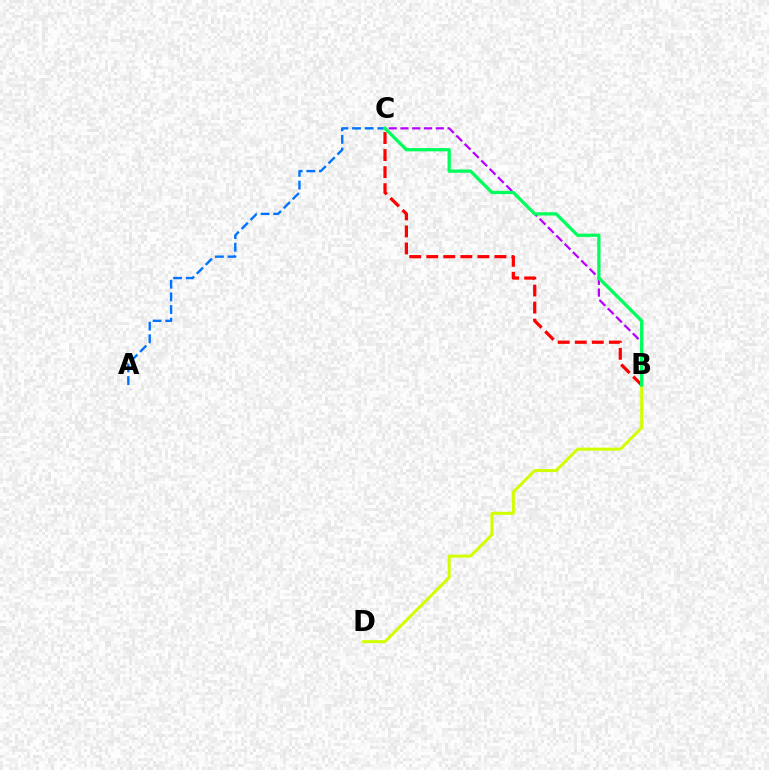{('B', 'D'): [{'color': '#d1ff00', 'line_style': 'solid', 'thickness': 2.17}], ('B', 'C'): [{'color': '#b900ff', 'line_style': 'dashed', 'thickness': 1.6}, {'color': '#ff0000', 'line_style': 'dashed', 'thickness': 2.31}, {'color': '#00ff5c', 'line_style': 'solid', 'thickness': 2.35}], ('A', 'C'): [{'color': '#0074ff', 'line_style': 'dashed', 'thickness': 1.72}]}